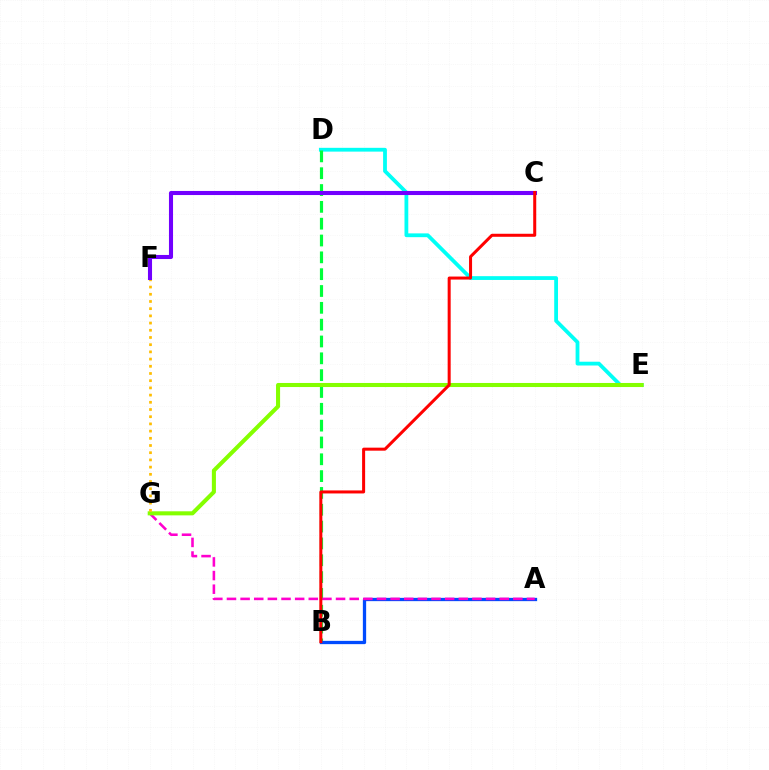{('D', 'E'): [{'color': '#00fff6', 'line_style': 'solid', 'thickness': 2.73}], ('B', 'D'): [{'color': '#00ff39', 'line_style': 'dashed', 'thickness': 2.29}], ('A', 'B'): [{'color': '#004bff', 'line_style': 'solid', 'thickness': 2.36}], ('A', 'G'): [{'color': '#ff00cf', 'line_style': 'dashed', 'thickness': 1.85}], ('E', 'G'): [{'color': '#84ff00', 'line_style': 'solid', 'thickness': 2.93}], ('F', 'G'): [{'color': '#ffbd00', 'line_style': 'dotted', 'thickness': 1.96}], ('C', 'F'): [{'color': '#7200ff', 'line_style': 'solid', 'thickness': 2.94}], ('B', 'C'): [{'color': '#ff0000', 'line_style': 'solid', 'thickness': 2.18}]}